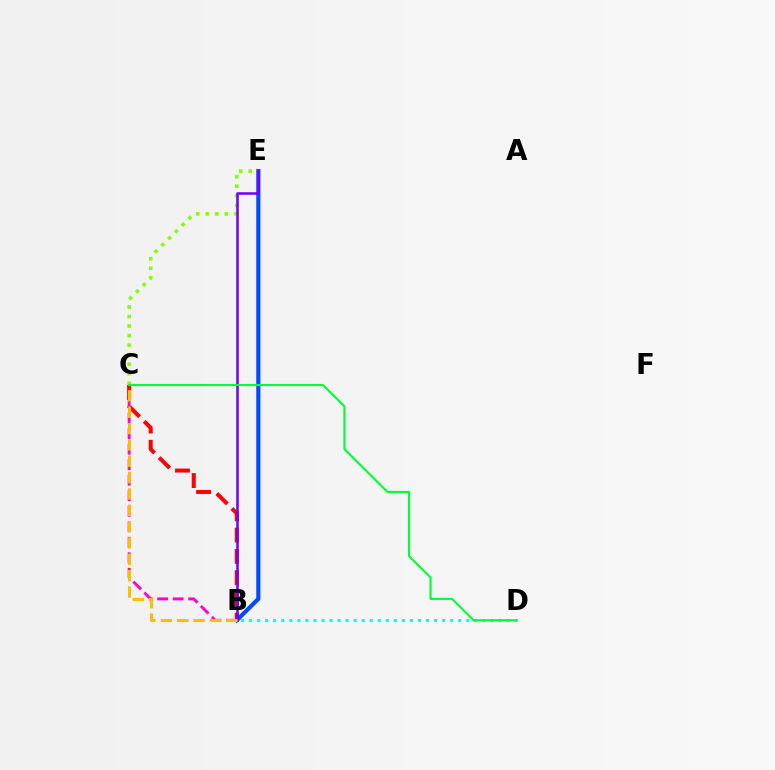{('B', 'C'): [{'color': '#ff00cf', 'line_style': 'dashed', 'thickness': 2.11}, {'color': '#ff0000', 'line_style': 'dashed', 'thickness': 2.89}, {'color': '#ffbd00', 'line_style': 'dashed', 'thickness': 2.22}], ('B', 'D'): [{'color': '#00fff6', 'line_style': 'dotted', 'thickness': 2.19}], ('C', 'E'): [{'color': '#84ff00', 'line_style': 'dotted', 'thickness': 2.59}], ('B', 'E'): [{'color': '#004bff', 'line_style': 'solid', 'thickness': 2.99}, {'color': '#7200ff', 'line_style': 'solid', 'thickness': 1.83}], ('C', 'D'): [{'color': '#00ff39', 'line_style': 'solid', 'thickness': 1.54}]}